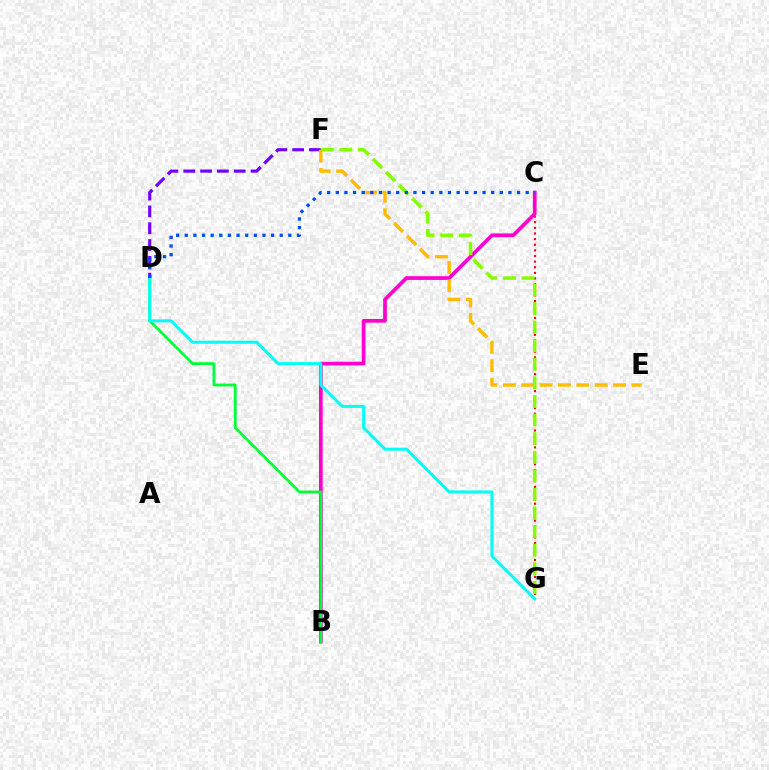{('C', 'G'): [{'color': '#ff0000', 'line_style': 'dotted', 'thickness': 1.53}], ('B', 'C'): [{'color': '#ff00cf', 'line_style': 'solid', 'thickness': 2.67}], ('D', 'F'): [{'color': '#7200ff', 'line_style': 'dashed', 'thickness': 2.29}], ('B', 'D'): [{'color': '#00ff39', 'line_style': 'solid', 'thickness': 2.0}], ('F', 'G'): [{'color': '#84ff00', 'line_style': 'dashed', 'thickness': 2.53}], ('D', 'G'): [{'color': '#00fff6', 'line_style': 'solid', 'thickness': 2.16}], ('E', 'F'): [{'color': '#ffbd00', 'line_style': 'dashed', 'thickness': 2.49}], ('C', 'D'): [{'color': '#004bff', 'line_style': 'dotted', 'thickness': 2.35}]}